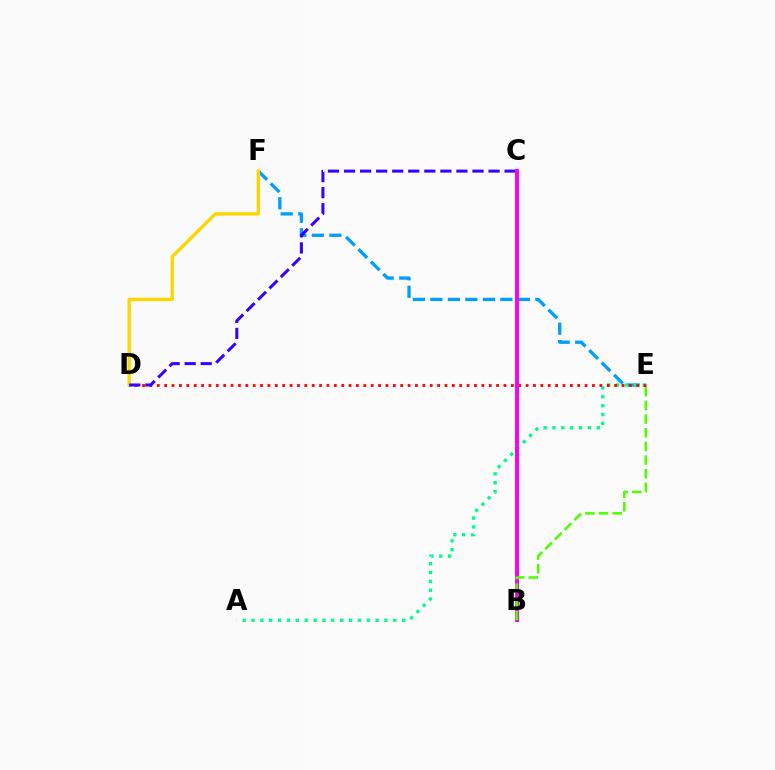{('E', 'F'): [{'color': '#009eff', 'line_style': 'dashed', 'thickness': 2.38}], ('D', 'F'): [{'color': '#ffd500', 'line_style': 'solid', 'thickness': 2.4}], ('A', 'E'): [{'color': '#00ff86', 'line_style': 'dotted', 'thickness': 2.41}], ('D', 'E'): [{'color': '#ff0000', 'line_style': 'dotted', 'thickness': 2.0}], ('C', 'D'): [{'color': '#3700ff', 'line_style': 'dashed', 'thickness': 2.18}], ('B', 'C'): [{'color': '#ff00ed', 'line_style': 'solid', 'thickness': 2.86}], ('B', 'E'): [{'color': '#4fff00', 'line_style': 'dashed', 'thickness': 1.86}]}